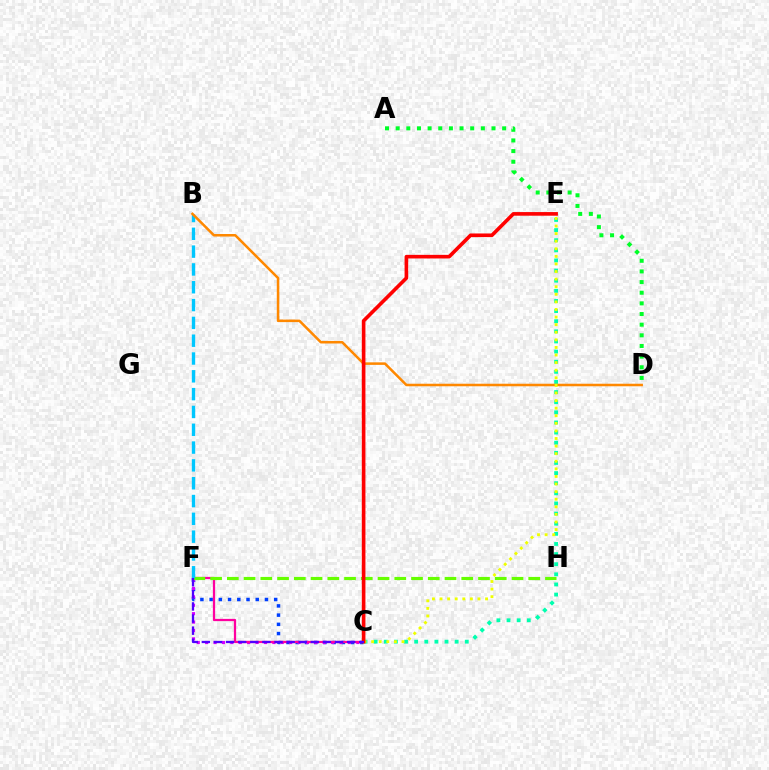{('C', 'F'): [{'color': '#003fff', 'line_style': 'dotted', 'thickness': 2.51}, {'color': '#d600ff', 'line_style': 'dotted', 'thickness': 2.28}, {'color': '#ff00a0', 'line_style': 'solid', 'thickness': 1.62}, {'color': '#4f00ff', 'line_style': 'dashed', 'thickness': 1.64}], ('F', 'H'): [{'color': '#66ff00', 'line_style': 'dashed', 'thickness': 2.27}], ('B', 'F'): [{'color': '#00c7ff', 'line_style': 'dashed', 'thickness': 2.42}], ('C', 'E'): [{'color': '#00ffaf', 'line_style': 'dotted', 'thickness': 2.75}, {'color': '#eeff00', 'line_style': 'dotted', 'thickness': 2.06}, {'color': '#ff0000', 'line_style': 'solid', 'thickness': 2.61}], ('A', 'D'): [{'color': '#00ff27', 'line_style': 'dotted', 'thickness': 2.89}], ('B', 'D'): [{'color': '#ff8800', 'line_style': 'solid', 'thickness': 1.82}]}